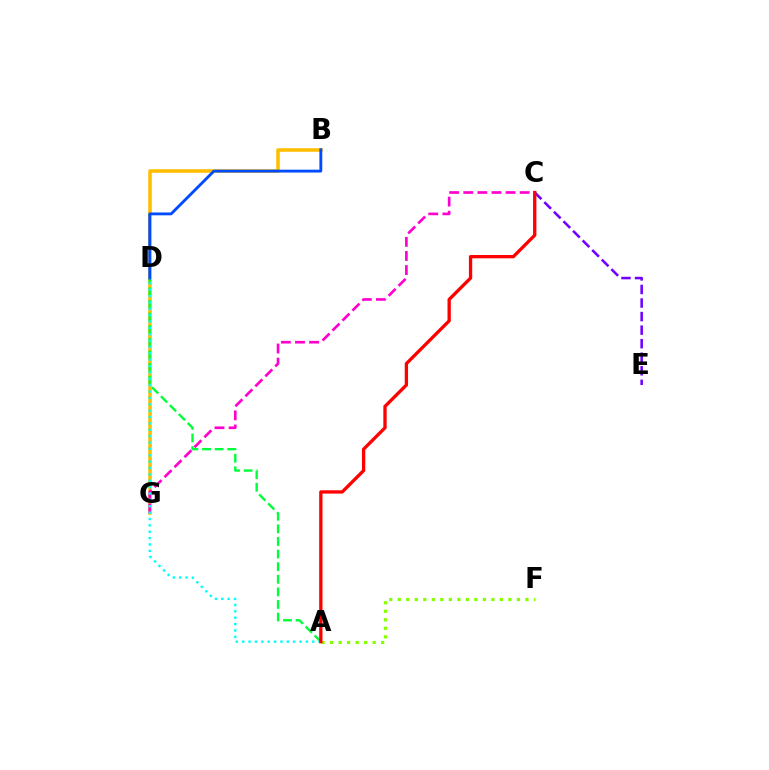{('B', 'G'): [{'color': '#ffbd00', 'line_style': 'solid', 'thickness': 2.56}], ('C', 'E'): [{'color': '#7200ff', 'line_style': 'dashed', 'thickness': 1.84}], ('C', 'G'): [{'color': '#ff00cf', 'line_style': 'dashed', 'thickness': 1.92}], ('A', 'F'): [{'color': '#84ff00', 'line_style': 'dotted', 'thickness': 2.31}], ('A', 'D'): [{'color': '#00ff39', 'line_style': 'dashed', 'thickness': 1.71}, {'color': '#00fff6', 'line_style': 'dotted', 'thickness': 1.73}], ('B', 'D'): [{'color': '#004bff', 'line_style': 'solid', 'thickness': 2.05}], ('A', 'C'): [{'color': '#ff0000', 'line_style': 'solid', 'thickness': 2.38}]}